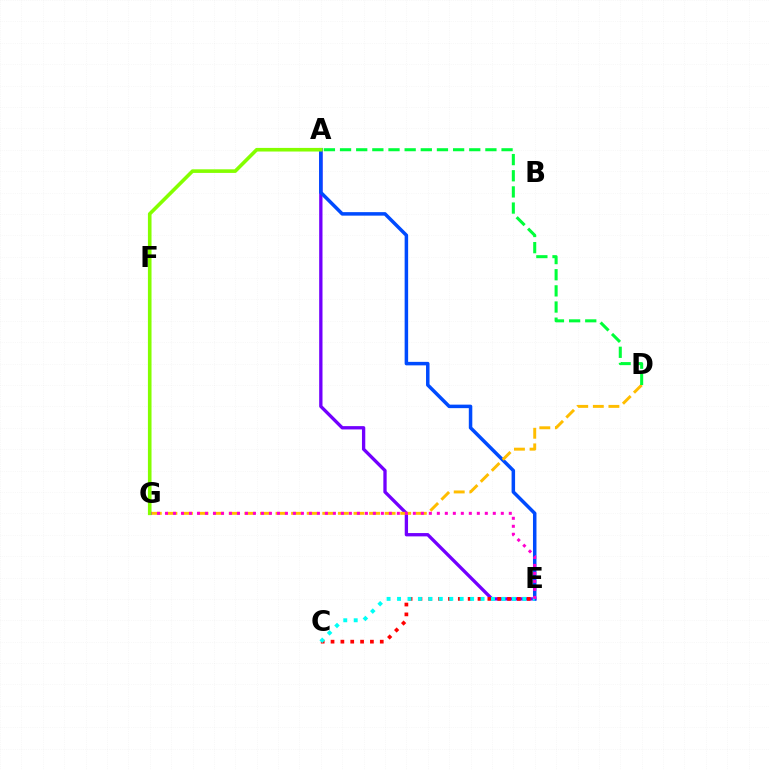{('A', 'E'): [{'color': '#7200ff', 'line_style': 'solid', 'thickness': 2.39}, {'color': '#004bff', 'line_style': 'solid', 'thickness': 2.52}], ('C', 'E'): [{'color': '#ff0000', 'line_style': 'dotted', 'thickness': 2.67}, {'color': '#00fff6', 'line_style': 'dotted', 'thickness': 2.84}], ('D', 'G'): [{'color': '#ffbd00', 'line_style': 'dashed', 'thickness': 2.12}], ('E', 'G'): [{'color': '#ff00cf', 'line_style': 'dotted', 'thickness': 2.17}], ('A', 'G'): [{'color': '#84ff00', 'line_style': 'solid', 'thickness': 2.6}], ('A', 'D'): [{'color': '#00ff39', 'line_style': 'dashed', 'thickness': 2.19}]}